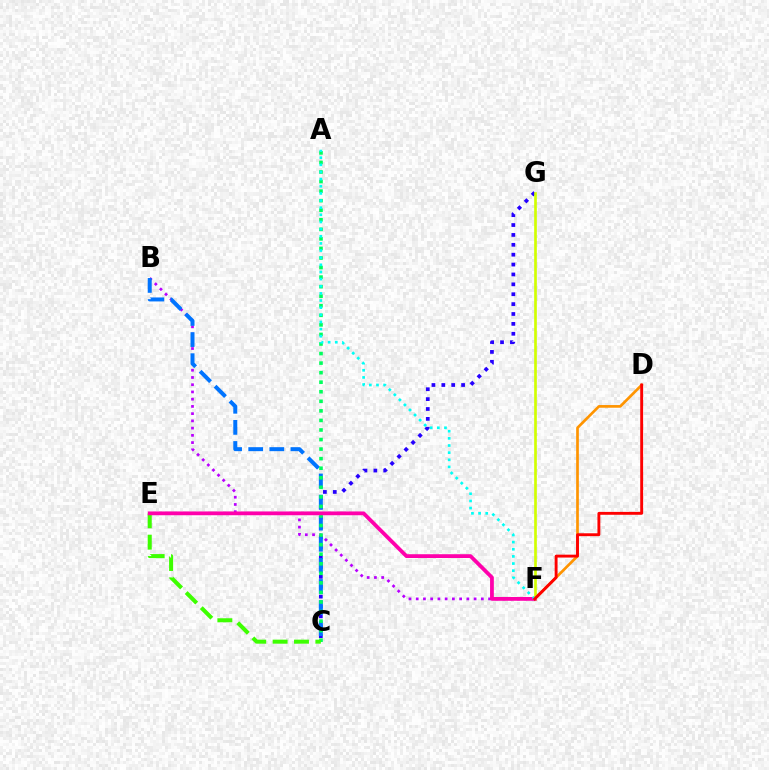{('D', 'F'): [{'color': '#ff9400', 'line_style': 'solid', 'thickness': 1.94}, {'color': '#ff0000', 'line_style': 'solid', 'thickness': 2.08}], ('B', 'F'): [{'color': '#b900ff', 'line_style': 'dotted', 'thickness': 1.97}], ('C', 'G'): [{'color': '#2500ff', 'line_style': 'dotted', 'thickness': 2.69}], ('B', 'C'): [{'color': '#0074ff', 'line_style': 'dashed', 'thickness': 2.87}], ('A', 'C'): [{'color': '#00ff5c', 'line_style': 'dotted', 'thickness': 2.6}], ('F', 'G'): [{'color': '#d1ff00', 'line_style': 'solid', 'thickness': 1.92}], ('C', 'E'): [{'color': '#3dff00', 'line_style': 'dashed', 'thickness': 2.9}], ('E', 'F'): [{'color': '#ff00ac', 'line_style': 'solid', 'thickness': 2.72}], ('A', 'F'): [{'color': '#00fff6', 'line_style': 'dotted', 'thickness': 1.94}]}